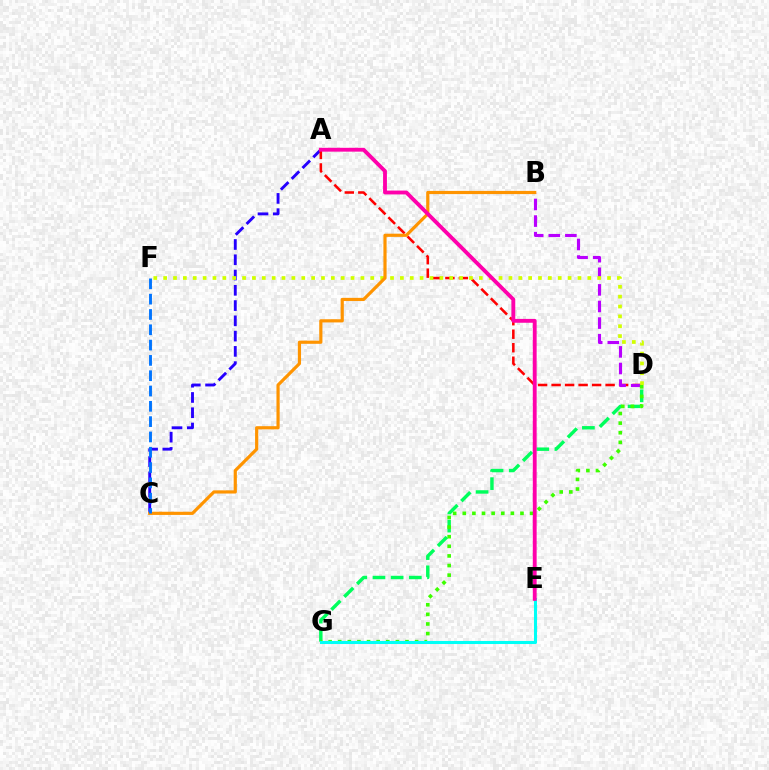{('A', 'C'): [{'color': '#2500ff', 'line_style': 'dashed', 'thickness': 2.07}], ('A', 'D'): [{'color': '#ff0000', 'line_style': 'dashed', 'thickness': 1.83}], ('B', 'D'): [{'color': '#b900ff', 'line_style': 'dashed', 'thickness': 2.26}], ('D', 'G'): [{'color': '#00ff5c', 'line_style': 'dashed', 'thickness': 2.47}, {'color': '#3dff00', 'line_style': 'dotted', 'thickness': 2.61}], ('D', 'F'): [{'color': '#d1ff00', 'line_style': 'dotted', 'thickness': 2.68}], ('E', 'G'): [{'color': '#00fff6', 'line_style': 'solid', 'thickness': 2.2}], ('B', 'C'): [{'color': '#ff9400', 'line_style': 'solid', 'thickness': 2.29}], ('C', 'F'): [{'color': '#0074ff', 'line_style': 'dashed', 'thickness': 2.08}], ('A', 'E'): [{'color': '#ff00ac', 'line_style': 'solid', 'thickness': 2.77}]}